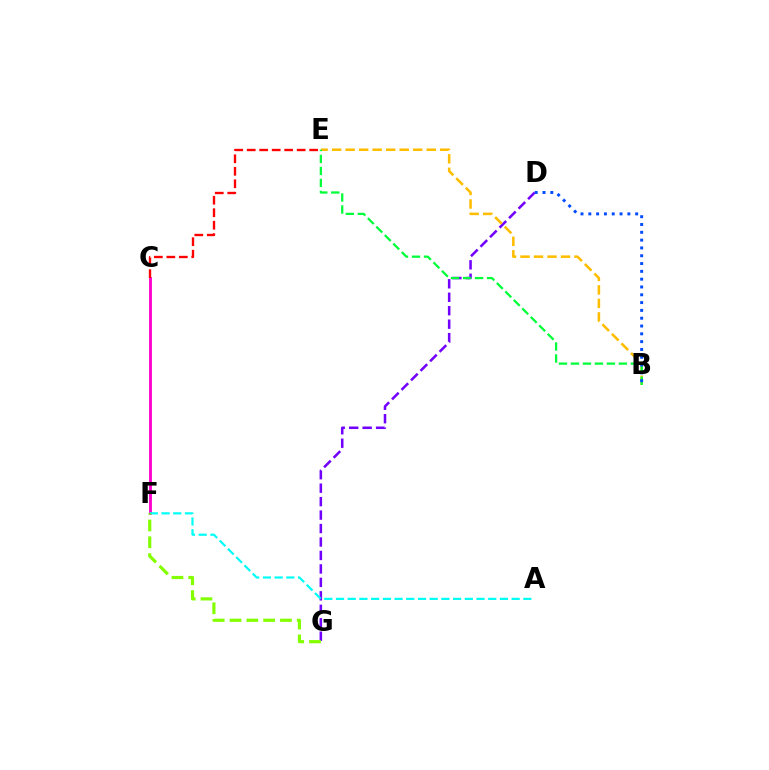{('D', 'G'): [{'color': '#7200ff', 'line_style': 'dashed', 'thickness': 1.83}], ('B', 'E'): [{'color': '#ffbd00', 'line_style': 'dashed', 'thickness': 1.84}, {'color': '#00ff39', 'line_style': 'dashed', 'thickness': 1.63}], ('C', 'F'): [{'color': '#ff00cf', 'line_style': 'solid', 'thickness': 2.05}], ('A', 'F'): [{'color': '#00fff6', 'line_style': 'dashed', 'thickness': 1.59}], ('B', 'D'): [{'color': '#004bff', 'line_style': 'dotted', 'thickness': 2.12}], ('F', 'G'): [{'color': '#84ff00', 'line_style': 'dashed', 'thickness': 2.28}], ('C', 'E'): [{'color': '#ff0000', 'line_style': 'dashed', 'thickness': 1.7}]}